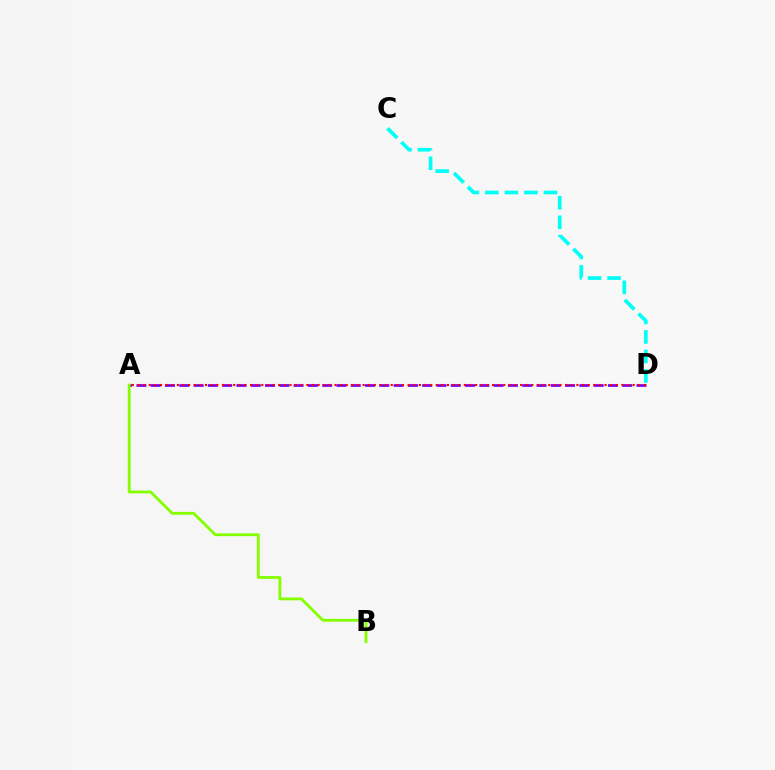{('A', 'D'): [{'color': '#7200ff', 'line_style': 'dashed', 'thickness': 1.94}, {'color': '#ff0000', 'line_style': 'dotted', 'thickness': 1.53}], ('A', 'B'): [{'color': '#84ff00', 'line_style': 'solid', 'thickness': 2.04}], ('C', 'D'): [{'color': '#00fff6', 'line_style': 'dashed', 'thickness': 2.65}]}